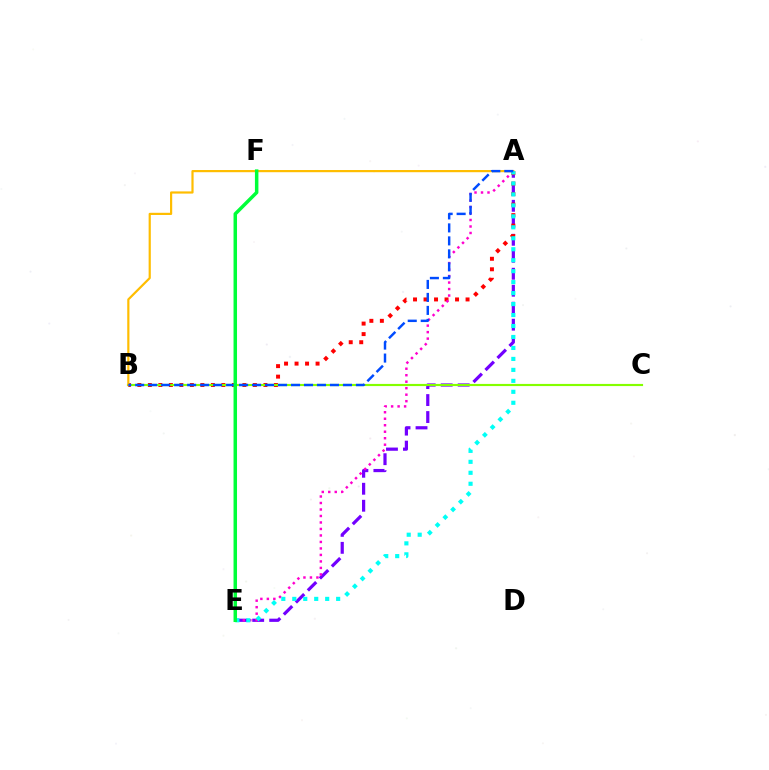{('A', 'E'): [{'color': '#7200ff', 'line_style': 'dashed', 'thickness': 2.31}, {'color': '#ff00cf', 'line_style': 'dotted', 'thickness': 1.76}, {'color': '#00fff6', 'line_style': 'dotted', 'thickness': 2.98}], ('A', 'B'): [{'color': '#ff0000', 'line_style': 'dotted', 'thickness': 2.85}, {'color': '#ffbd00', 'line_style': 'solid', 'thickness': 1.58}, {'color': '#004bff', 'line_style': 'dashed', 'thickness': 1.76}], ('B', 'C'): [{'color': '#84ff00', 'line_style': 'solid', 'thickness': 1.55}], ('E', 'F'): [{'color': '#00ff39', 'line_style': 'solid', 'thickness': 2.51}]}